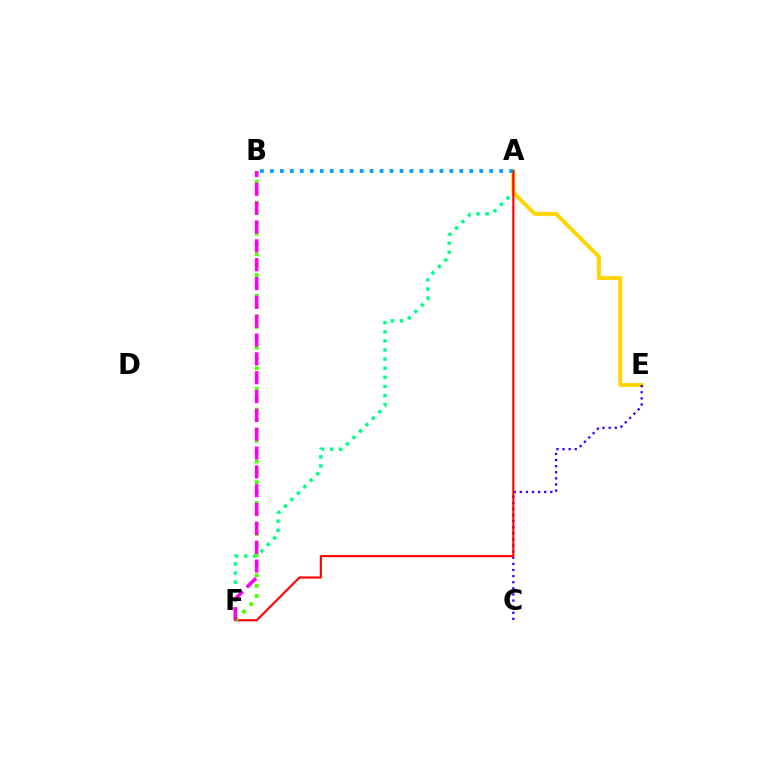{('A', 'F'): [{'color': '#00ff86', 'line_style': 'dotted', 'thickness': 2.48}, {'color': '#ff0000', 'line_style': 'solid', 'thickness': 1.54}], ('A', 'E'): [{'color': '#ffd500', 'line_style': 'solid', 'thickness': 2.82}], ('C', 'E'): [{'color': '#3700ff', 'line_style': 'dotted', 'thickness': 1.66}], ('A', 'B'): [{'color': '#009eff', 'line_style': 'dotted', 'thickness': 2.71}], ('B', 'F'): [{'color': '#4fff00', 'line_style': 'dotted', 'thickness': 2.81}, {'color': '#ff00ed', 'line_style': 'dashed', 'thickness': 2.56}]}